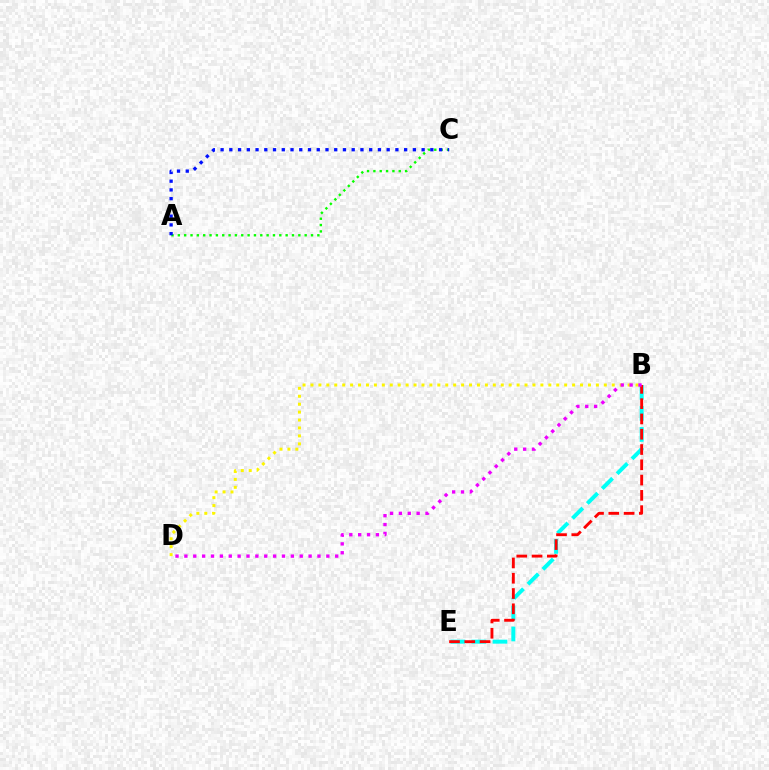{('B', 'D'): [{'color': '#fcf500', 'line_style': 'dotted', 'thickness': 2.15}, {'color': '#ee00ff', 'line_style': 'dotted', 'thickness': 2.41}], ('A', 'C'): [{'color': '#08ff00', 'line_style': 'dotted', 'thickness': 1.72}, {'color': '#0010ff', 'line_style': 'dotted', 'thickness': 2.37}], ('B', 'E'): [{'color': '#00fff6', 'line_style': 'dashed', 'thickness': 2.86}, {'color': '#ff0000', 'line_style': 'dashed', 'thickness': 2.08}]}